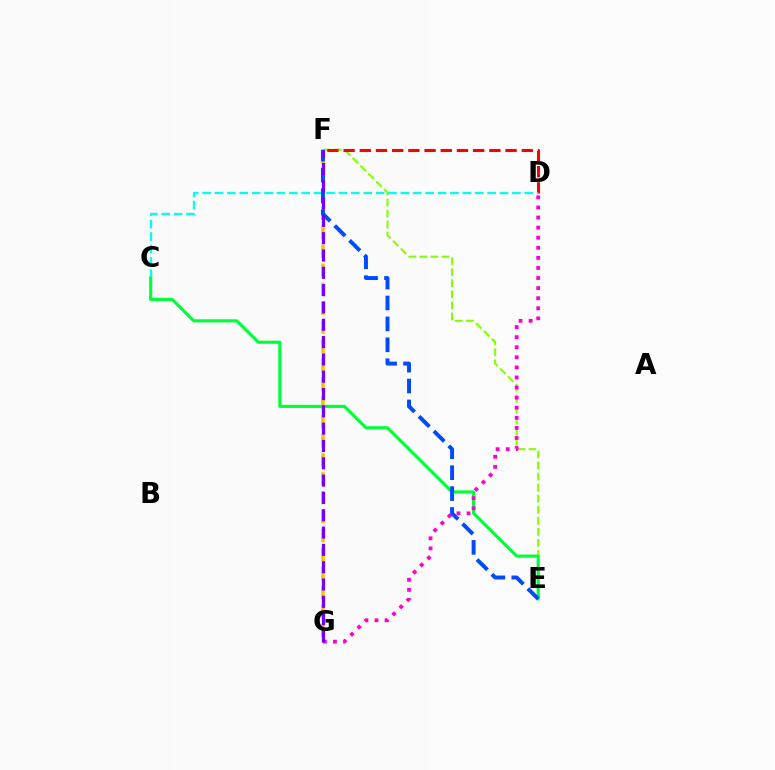{('F', 'G'): [{'color': '#ffbd00', 'line_style': 'dashed', 'thickness': 2.57}, {'color': '#7200ff', 'line_style': 'dashed', 'thickness': 2.35}], ('E', 'F'): [{'color': '#84ff00', 'line_style': 'dashed', 'thickness': 1.5}, {'color': '#004bff', 'line_style': 'dashed', 'thickness': 2.84}], ('D', 'F'): [{'color': '#ff0000', 'line_style': 'dashed', 'thickness': 2.2}], ('C', 'D'): [{'color': '#00fff6', 'line_style': 'dashed', 'thickness': 1.68}], ('C', 'E'): [{'color': '#00ff39', 'line_style': 'solid', 'thickness': 2.26}], ('D', 'G'): [{'color': '#ff00cf', 'line_style': 'dotted', 'thickness': 2.74}]}